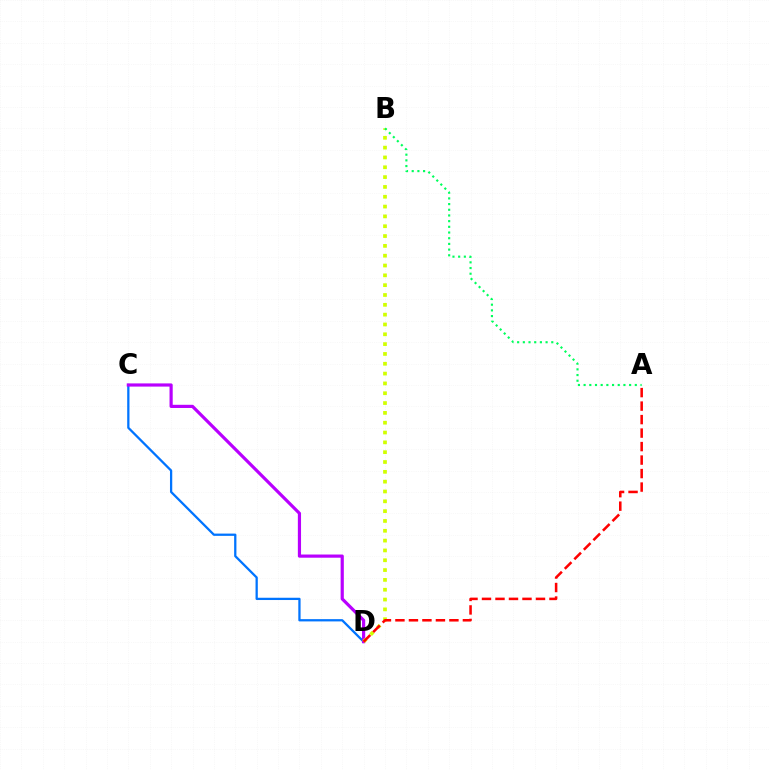{('C', 'D'): [{'color': '#0074ff', 'line_style': 'solid', 'thickness': 1.64}, {'color': '#b900ff', 'line_style': 'solid', 'thickness': 2.29}], ('B', 'D'): [{'color': '#d1ff00', 'line_style': 'dotted', 'thickness': 2.67}], ('A', 'B'): [{'color': '#00ff5c', 'line_style': 'dotted', 'thickness': 1.55}], ('A', 'D'): [{'color': '#ff0000', 'line_style': 'dashed', 'thickness': 1.83}]}